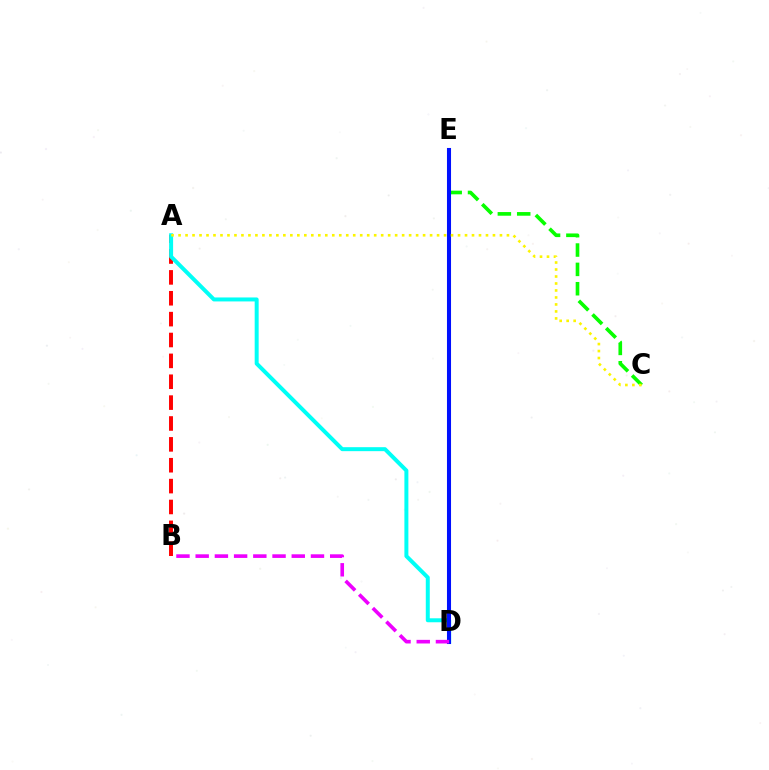{('A', 'B'): [{'color': '#ff0000', 'line_style': 'dashed', 'thickness': 2.84}], ('C', 'E'): [{'color': '#08ff00', 'line_style': 'dashed', 'thickness': 2.63}], ('A', 'D'): [{'color': '#00fff6', 'line_style': 'solid', 'thickness': 2.86}], ('D', 'E'): [{'color': '#0010ff', 'line_style': 'solid', 'thickness': 2.93}], ('B', 'D'): [{'color': '#ee00ff', 'line_style': 'dashed', 'thickness': 2.61}], ('A', 'C'): [{'color': '#fcf500', 'line_style': 'dotted', 'thickness': 1.9}]}